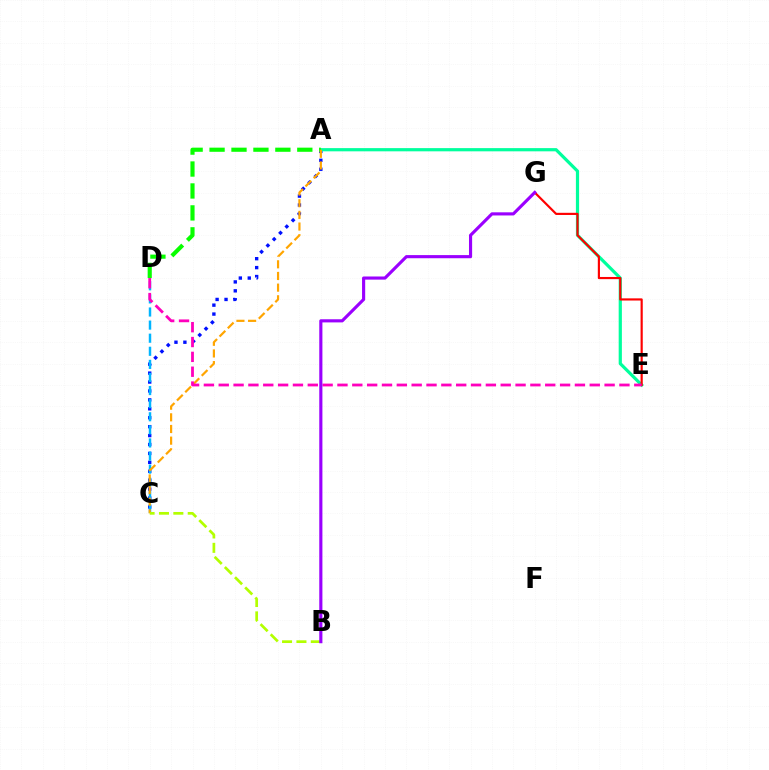{('A', 'C'): [{'color': '#0010ff', 'line_style': 'dotted', 'thickness': 2.42}, {'color': '#ffa500', 'line_style': 'dashed', 'thickness': 1.58}], ('A', 'E'): [{'color': '#00ff9d', 'line_style': 'solid', 'thickness': 2.31}], ('C', 'D'): [{'color': '#00b5ff', 'line_style': 'dashed', 'thickness': 1.78}], ('A', 'D'): [{'color': '#08ff00', 'line_style': 'dashed', 'thickness': 2.98}], ('E', 'G'): [{'color': '#ff0000', 'line_style': 'solid', 'thickness': 1.56}], ('D', 'E'): [{'color': '#ff00bd', 'line_style': 'dashed', 'thickness': 2.02}], ('B', 'C'): [{'color': '#b3ff00', 'line_style': 'dashed', 'thickness': 1.95}], ('B', 'G'): [{'color': '#9b00ff', 'line_style': 'solid', 'thickness': 2.26}]}